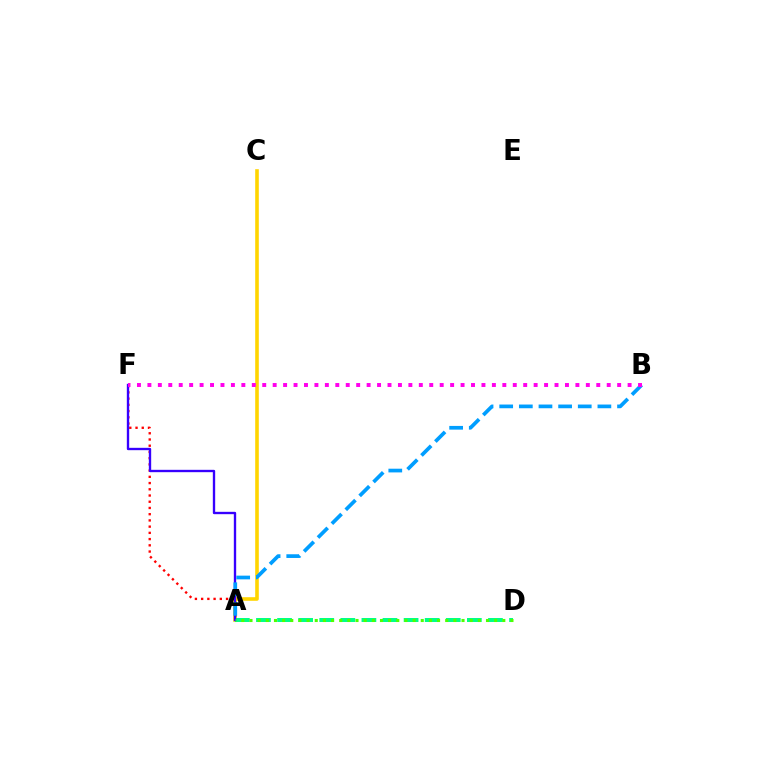{('A', 'C'): [{'color': '#ffd500', 'line_style': 'solid', 'thickness': 2.59}], ('A', 'D'): [{'color': '#00ff86', 'line_style': 'dashed', 'thickness': 2.87}, {'color': '#4fff00', 'line_style': 'dotted', 'thickness': 2.22}], ('A', 'F'): [{'color': '#ff0000', 'line_style': 'dotted', 'thickness': 1.69}, {'color': '#3700ff', 'line_style': 'solid', 'thickness': 1.69}], ('A', 'B'): [{'color': '#009eff', 'line_style': 'dashed', 'thickness': 2.67}], ('B', 'F'): [{'color': '#ff00ed', 'line_style': 'dotted', 'thickness': 2.84}]}